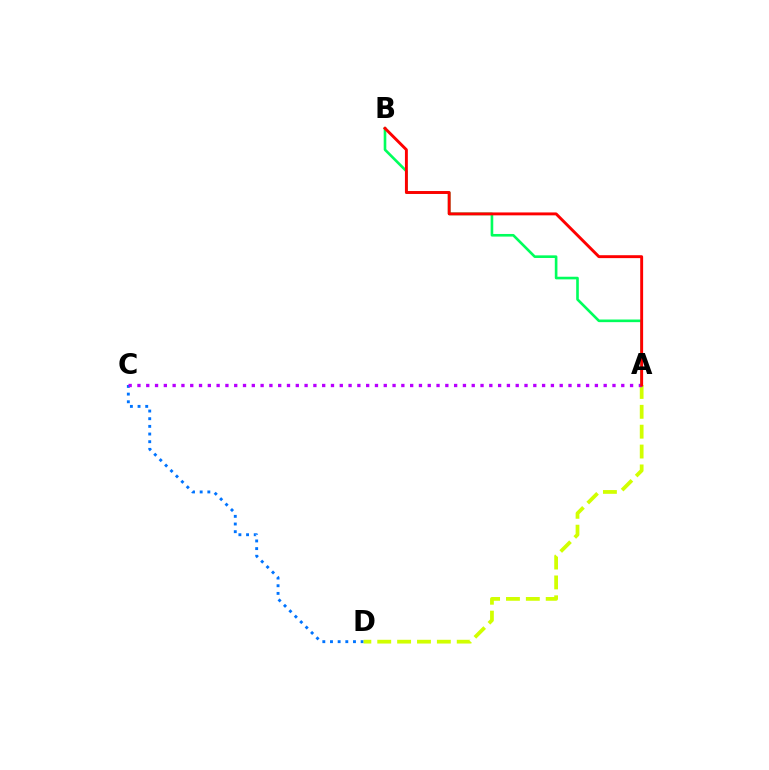{('C', 'D'): [{'color': '#0074ff', 'line_style': 'dotted', 'thickness': 2.08}], ('A', 'D'): [{'color': '#d1ff00', 'line_style': 'dashed', 'thickness': 2.7}], ('A', 'B'): [{'color': '#00ff5c', 'line_style': 'solid', 'thickness': 1.89}, {'color': '#ff0000', 'line_style': 'solid', 'thickness': 2.1}], ('A', 'C'): [{'color': '#b900ff', 'line_style': 'dotted', 'thickness': 2.39}]}